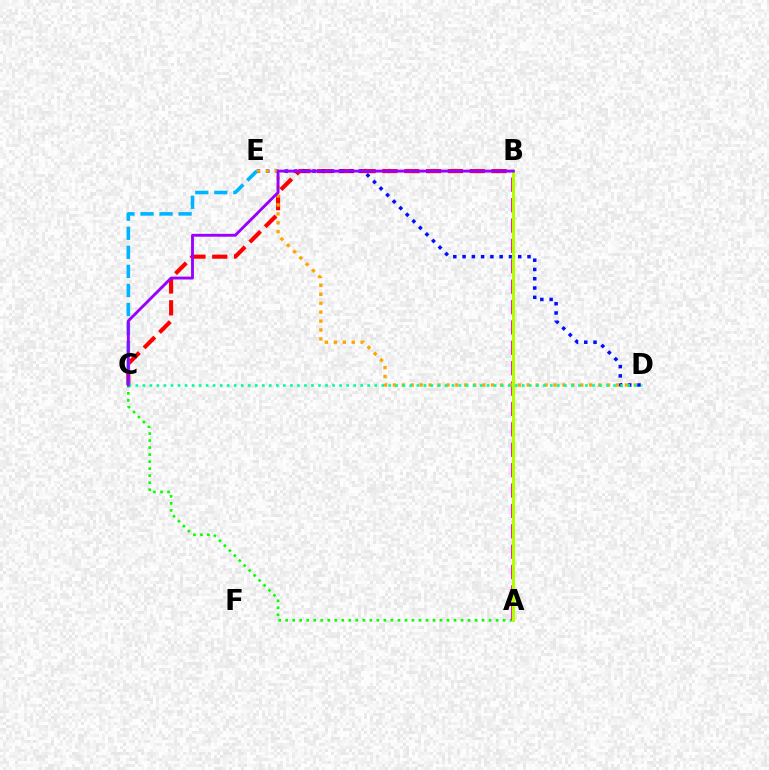{('B', 'C'): [{'color': '#ff0000', 'line_style': 'dashed', 'thickness': 2.96}, {'color': '#9b00ff', 'line_style': 'solid', 'thickness': 2.07}], ('A', 'C'): [{'color': '#08ff00', 'line_style': 'dotted', 'thickness': 1.91}], ('D', 'E'): [{'color': '#0010ff', 'line_style': 'dotted', 'thickness': 2.52}, {'color': '#ffa500', 'line_style': 'dotted', 'thickness': 2.42}], ('A', 'B'): [{'color': '#ff00bd', 'line_style': 'dashed', 'thickness': 2.77}, {'color': '#b3ff00', 'line_style': 'solid', 'thickness': 2.24}], ('C', 'E'): [{'color': '#00b5ff', 'line_style': 'dashed', 'thickness': 2.59}], ('C', 'D'): [{'color': '#00ff9d', 'line_style': 'dotted', 'thickness': 1.91}]}